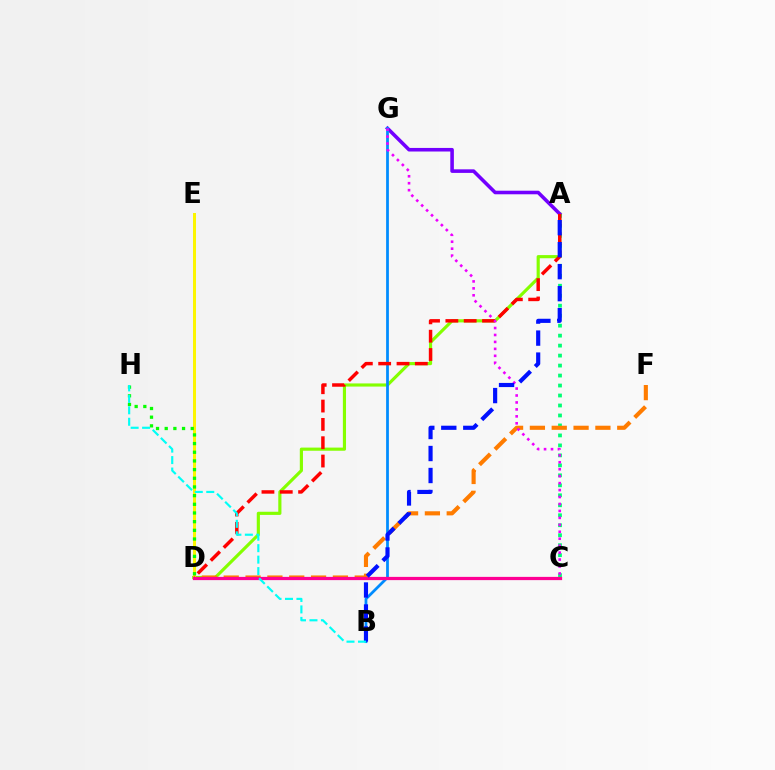{('A', 'D'): [{'color': '#84ff00', 'line_style': 'solid', 'thickness': 2.27}, {'color': '#ff0000', 'line_style': 'dashed', 'thickness': 2.49}], ('D', 'E'): [{'color': '#fcf500', 'line_style': 'solid', 'thickness': 2.17}], ('A', 'G'): [{'color': '#7200ff', 'line_style': 'solid', 'thickness': 2.57}], ('A', 'C'): [{'color': '#00ff74', 'line_style': 'dotted', 'thickness': 2.71}], ('B', 'G'): [{'color': '#008cff', 'line_style': 'solid', 'thickness': 1.99}], ('D', 'F'): [{'color': '#ff7c00', 'line_style': 'dashed', 'thickness': 2.97}], ('C', 'G'): [{'color': '#ee00ff', 'line_style': 'dotted', 'thickness': 1.89}], ('D', 'H'): [{'color': '#08ff00', 'line_style': 'dotted', 'thickness': 2.36}], ('C', 'D'): [{'color': '#ff0094', 'line_style': 'solid', 'thickness': 2.33}], ('A', 'B'): [{'color': '#0010ff', 'line_style': 'dashed', 'thickness': 2.99}], ('B', 'H'): [{'color': '#00fff6', 'line_style': 'dashed', 'thickness': 1.56}]}